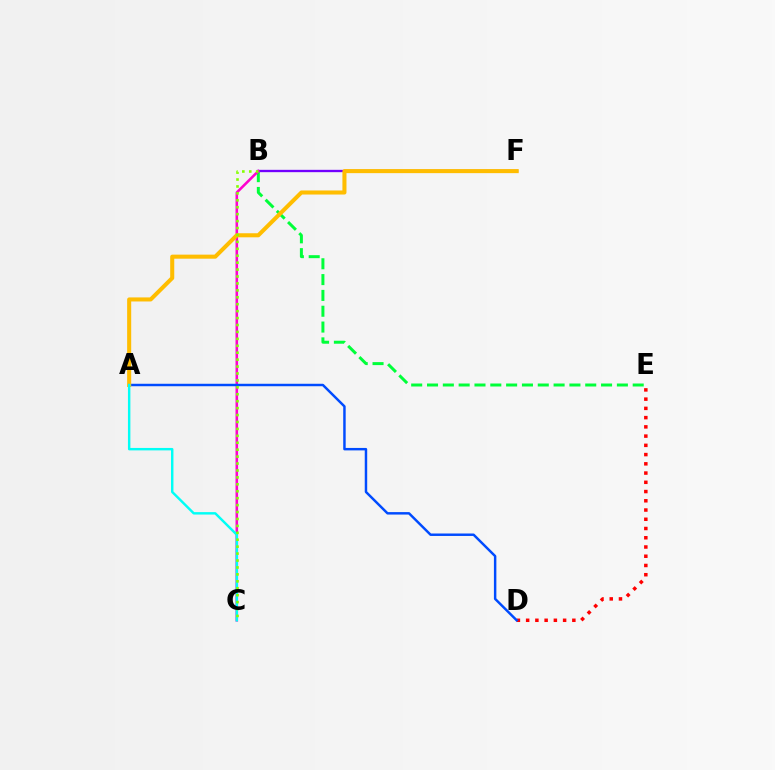{('D', 'E'): [{'color': '#ff0000', 'line_style': 'dotted', 'thickness': 2.51}], ('B', 'E'): [{'color': '#00ff39', 'line_style': 'dashed', 'thickness': 2.15}], ('B', 'F'): [{'color': '#7200ff', 'line_style': 'solid', 'thickness': 1.68}], ('B', 'C'): [{'color': '#ff00cf', 'line_style': 'solid', 'thickness': 1.86}, {'color': '#84ff00', 'line_style': 'dotted', 'thickness': 1.88}], ('A', 'D'): [{'color': '#004bff', 'line_style': 'solid', 'thickness': 1.77}], ('A', 'F'): [{'color': '#ffbd00', 'line_style': 'solid', 'thickness': 2.92}], ('A', 'C'): [{'color': '#00fff6', 'line_style': 'solid', 'thickness': 1.75}]}